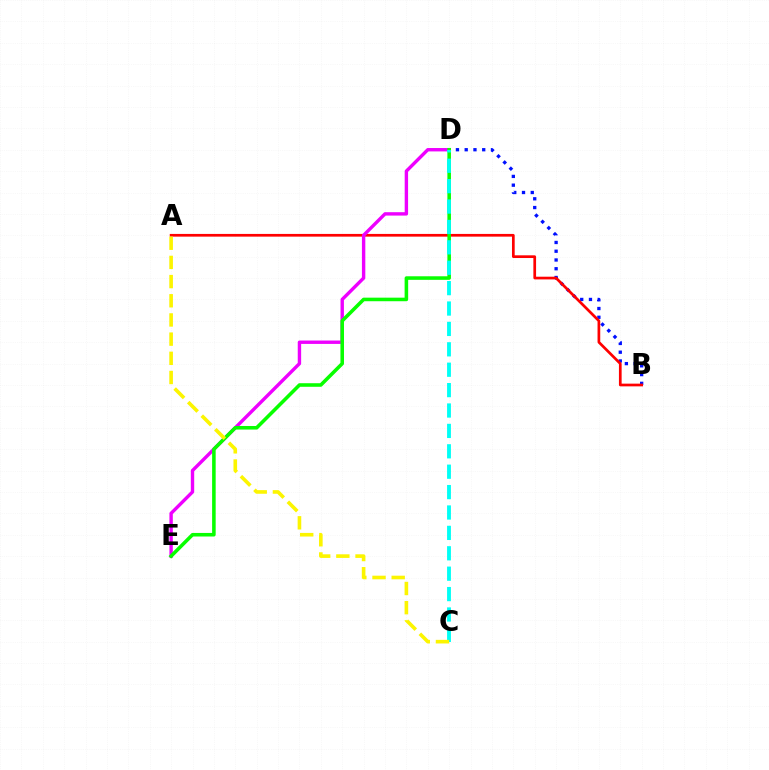{('B', 'D'): [{'color': '#0010ff', 'line_style': 'dotted', 'thickness': 2.38}], ('A', 'B'): [{'color': '#ff0000', 'line_style': 'solid', 'thickness': 1.95}], ('D', 'E'): [{'color': '#ee00ff', 'line_style': 'solid', 'thickness': 2.44}, {'color': '#08ff00', 'line_style': 'solid', 'thickness': 2.56}], ('C', 'D'): [{'color': '#00fff6', 'line_style': 'dashed', 'thickness': 2.77}], ('A', 'C'): [{'color': '#fcf500', 'line_style': 'dashed', 'thickness': 2.61}]}